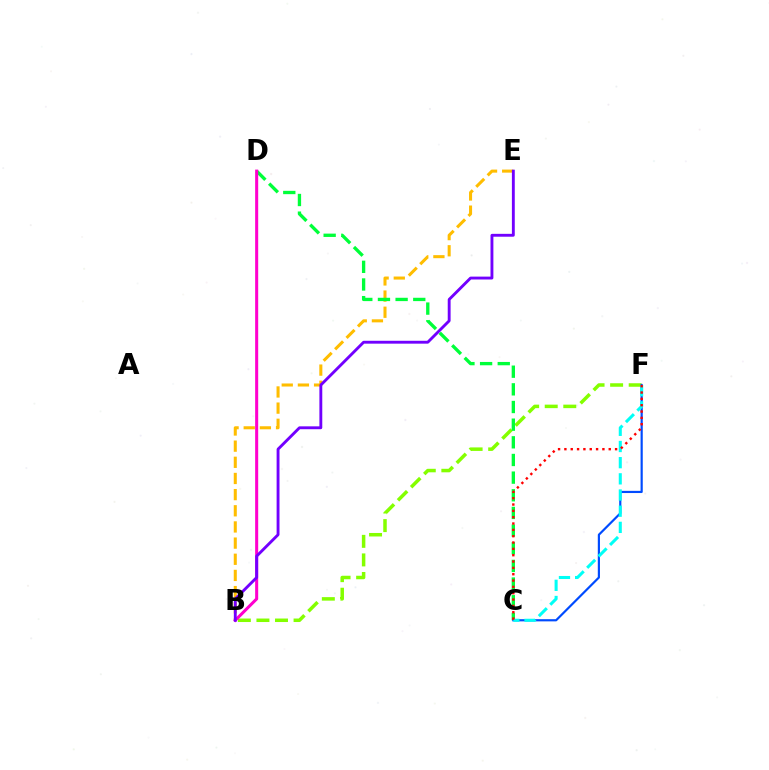{('B', 'E'): [{'color': '#ffbd00', 'line_style': 'dashed', 'thickness': 2.2}, {'color': '#7200ff', 'line_style': 'solid', 'thickness': 2.07}], ('B', 'F'): [{'color': '#84ff00', 'line_style': 'dashed', 'thickness': 2.52}], ('C', 'D'): [{'color': '#00ff39', 'line_style': 'dashed', 'thickness': 2.4}], ('C', 'F'): [{'color': '#004bff', 'line_style': 'solid', 'thickness': 1.57}, {'color': '#00fff6', 'line_style': 'dashed', 'thickness': 2.2}, {'color': '#ff0000', 'line_style': 'dotted', 'thickness': 1.72}], ('B', 'D'): [{'color': '#ff00cf', 'line_style': 'solid', 'thickness': 2.19}]}